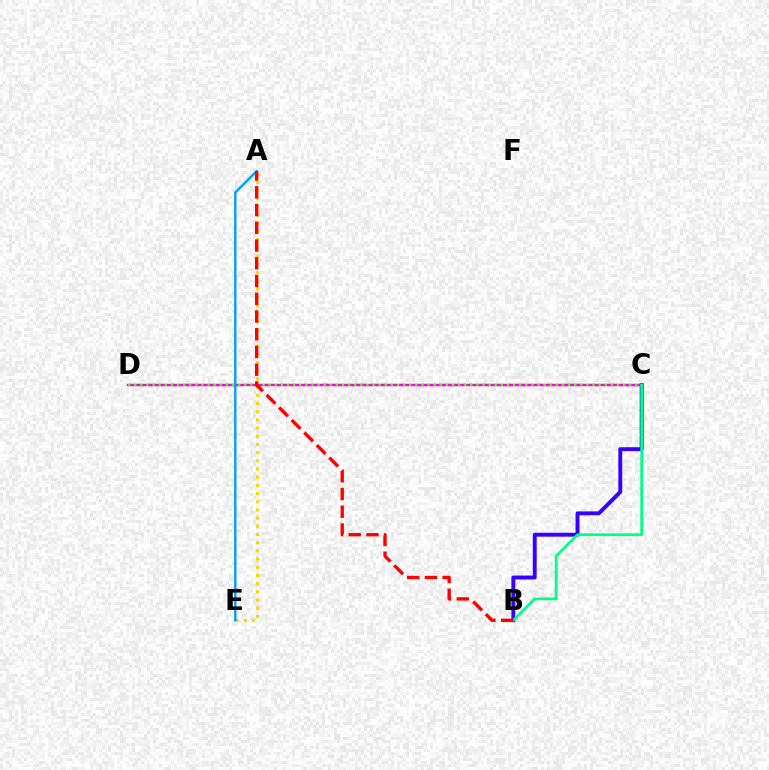{('B', 'C'): [{'color': '#3700ff', 'line_style': 'solid', 'thickness': 2.81}, {'color': '#00ff86', 'line_style': 'solid', 'thickness': 1.97}], ('C', 'D'): [{'color': '#ff00ed', 'line_style': 'solid', 'thickness': 1.78}, {'color': '#4fff00', 'line_style': 'dotted', 'thickness': 1.66}], ('A', 'E'): [{'color': '#ffd500', 'line_style': 'dotted', 'thickness': 2.22}, {'color': '#009eff', 'line_style': 'solid', 'thickness': 1.7}], ('A', 'B'): [{'color': '#ff0000', 'line_style': 'dashed', 'thickness': 2.41}]}